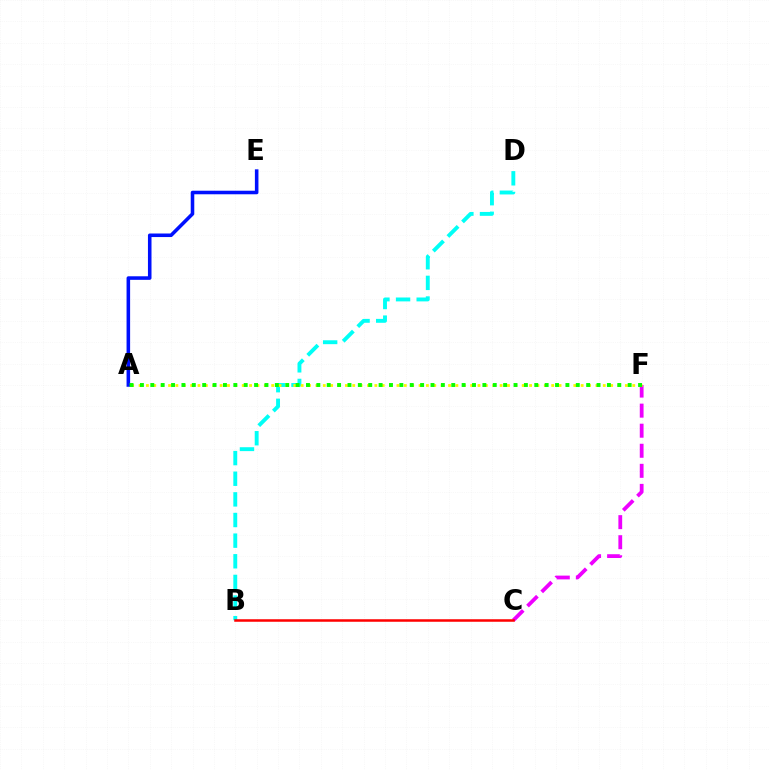{('C', 'F'): [{'color': '#ee00ff', 'line_style': 'dashed', 'thickness': 2.73}], ('B', 'D'): [{'color': '#00fff6', 'line_style': 'dashed', 'thickness': 2.8}], ('B', 'C'): [{'color': '#ff0000', 'line_style': 'solid', 'thickness': 1.81}], ('A', 'F'): [{'color': '#fcf500', 'line_style': 'dotted', 'thickness': 2.0}, {'color': '#08ff00', 'line_style': 'dotted', 'thickness': 2.82}], ('A', 'E'): [{'color': '#0010ff', 'line_style': 'solid', 'thickness': 2.56}]}